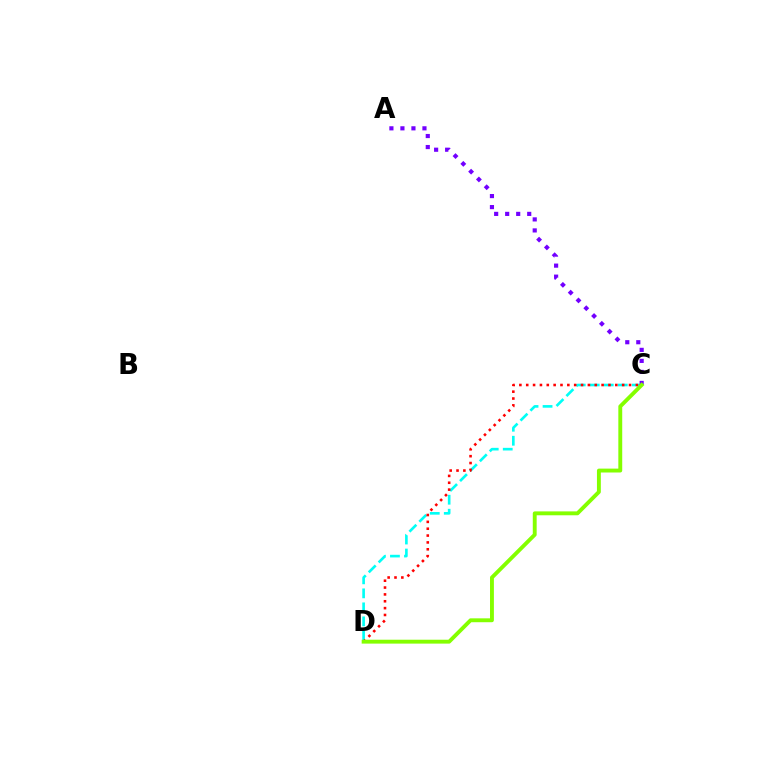{('C', 'D'): [{'color': '#00fff6', 'line_style': 'dashed', 'thickness': 1.9}, {'color': '#ff0000', 'line_style': 'dotted', 'thickness': 1.86}, {'color': '#84ff00', 'line_style': 'solid', 'thickness': 2.8}], ('A', 'C'): [{'color': '#7200ff', 'line_style': 'dotted', 'thickness': 2.99}]}